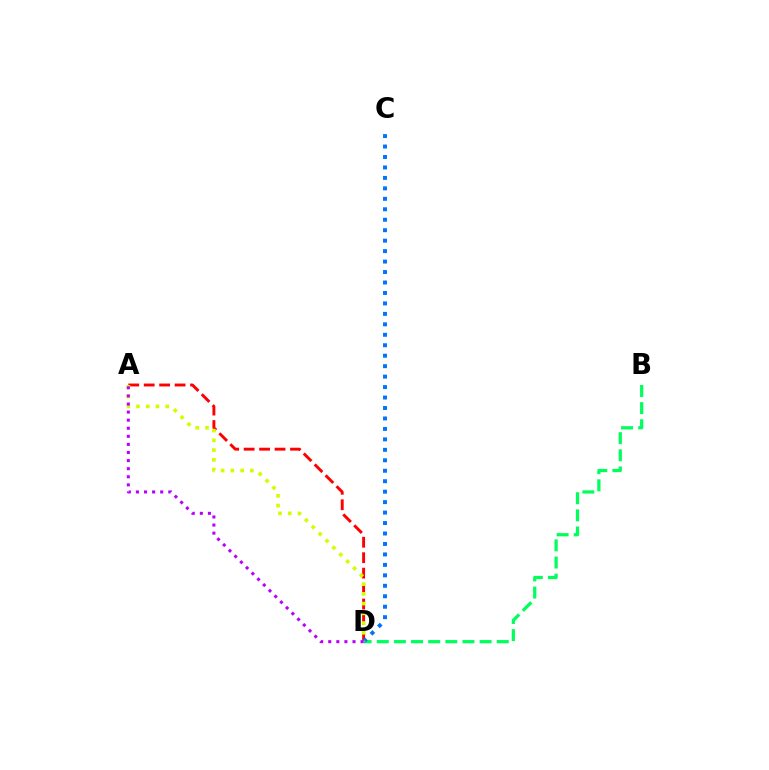{('B', 'D'): [{'color': '#00ff5c', 'line_style': 'dashed', 'thickness': 2.33}], ('A', 'D'): [{'color': '#ff0000', 'line_style': 'dashed', 'thickness': 2.1}, {'color': '#d1ff00', 'line_style': 'dotted', 'thickness': 2.64}, {'color': '#b900ff', 'line_style': 'dotted', 'thickness': 2.2}], ('C', 'D'): [{'color': '#0074ff', 'line_style': 'dotted', 'thickness': 2.84}]}